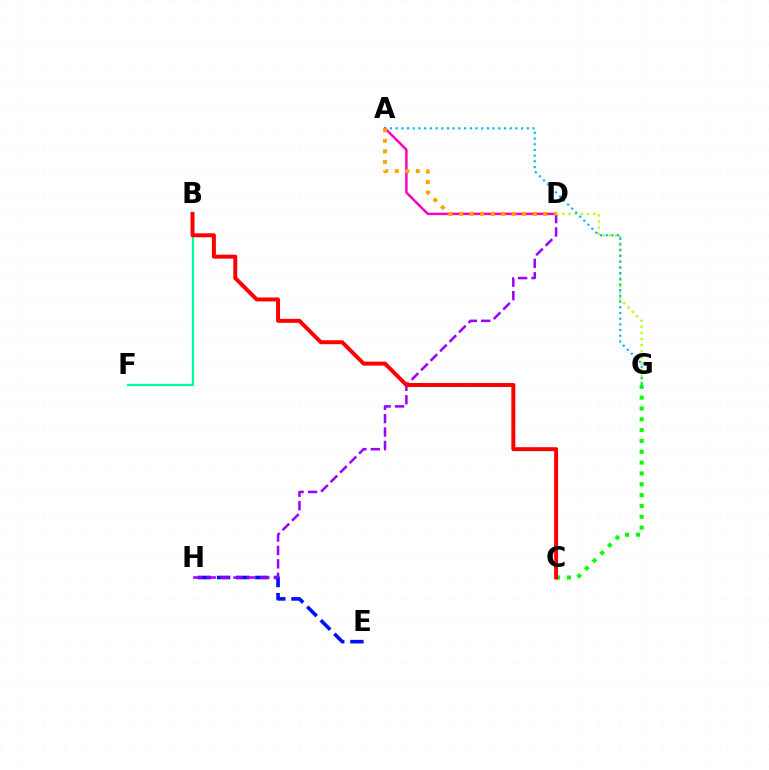{('E', 'H'): [{'color': '#0010ff', 'line_style': 'dashed', 'thickness': 2.6}], ('D', 'H'): [{'color': '#9b00ff', 'line_style': 'dashed', 'thickness': 1.82}], ('B', 'F'): [{'color': '#00ff9d', 'line_style': 'solid', 'thickness': 1.64}], ('A', 'D'): [{'color': '#ff00bd', 'line_style': 'solid', 'thickness': 1.79}, {'color': '#ffa500', 'line_style': 'dotted', 'thickness': 2.86}], ('C', 'G'): [{'color': '#08ff00', 'line_style': 'dotted', 'thickness': 2.94}], ('D', 'G'): [{'color': '#b3ff00', 'line_style': 'dotted', 'thickness': 1.67}], ('B', 'C'): [{'color': '#ff0000', 'line_style': 'solid', 'thickness': 2.85}], ('A', 'G'): [{'color': '#00b5ff', 'line_style': 'dotted', 'thickness': 1.55}]}